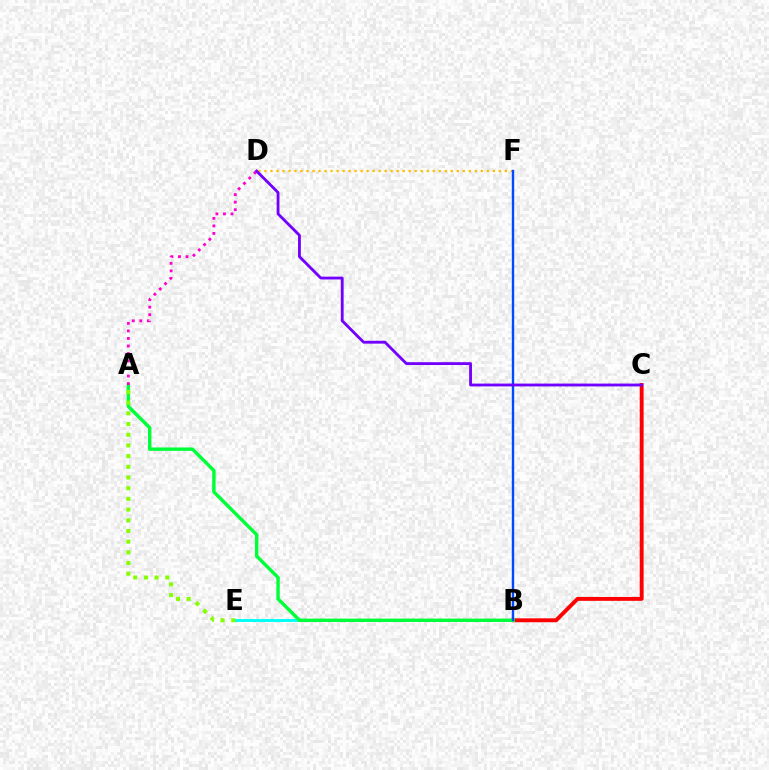{('D', 'F'): [{'color': '#ffbd00', 'line_style': 'dotted', 'thickness': 1.63}], ('B', 'E'): [{'color': '#00fff6', 'line_style': 'solid', 'thickness': 2.1}], ('B', 'C'): [{'color': '#ff0000', 'line_style': 'solid', 'thickness': 2.8}], ('A', 'B'): [{'color': '#00ff39', 'line_style': 'solid', 'thickness': 2.46}], ('B', 'F'): [{'color': '#004bff', 'line_style': 'solid', 'thickness': 1.73}], ('A', 'E'): [{'color': '#84ff00', 'line_style': 'dotted', 'thickness': 2.9}], ('A', 'D'): [{'color': '#ff00cf', 'line_style': 'dotted', 'thickness': 2.04}], ('C', 'D'): [{'color': '#7200ff', 'line_style': 'solid', 'thickness': 2.03}]}